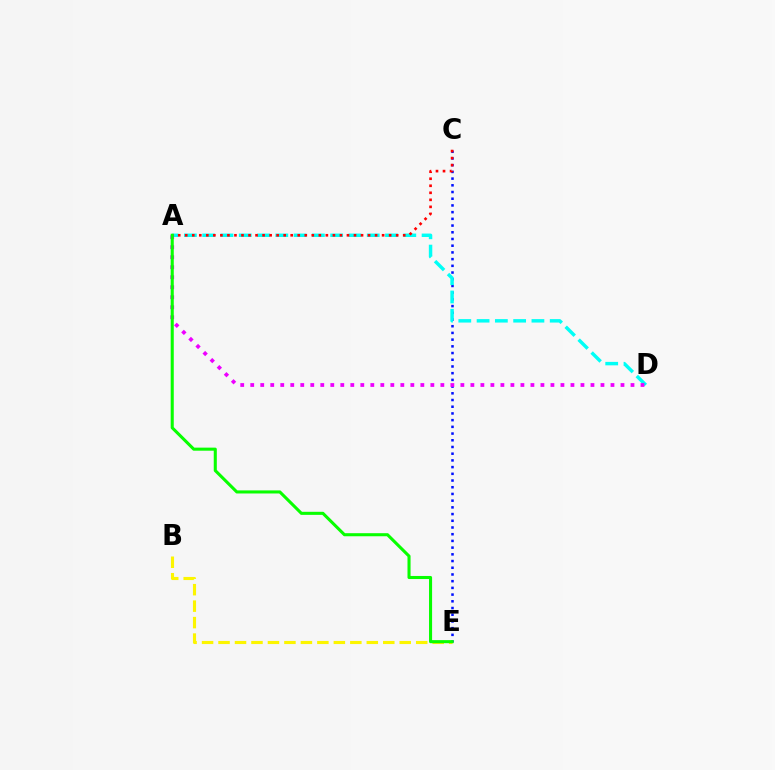{('C', 'E'): [{'color': '#0010ff', 'line_style': 'dotted', 'thickness': 1.82}], ('A', 'D'): [{'color': '#00fff6', 'line_style': 'dashed', 'thickness': 2.48}, {'color': '#ee00ff', 'line_style': 'dotted', 'thickness': 2.72}], ('B', 'E'): [{'color': '#fcf500', 'line_style': 'dashed', 'thickness': 2.24}], ('A', 'C'): [{'color': '#ff0000', 'line_style': 'dotted', 'thickness': 1.91}], ('A', 'E'): [{'color': '#08ff00', 'line_style': 'solid', 'thickness': 2.21}]}